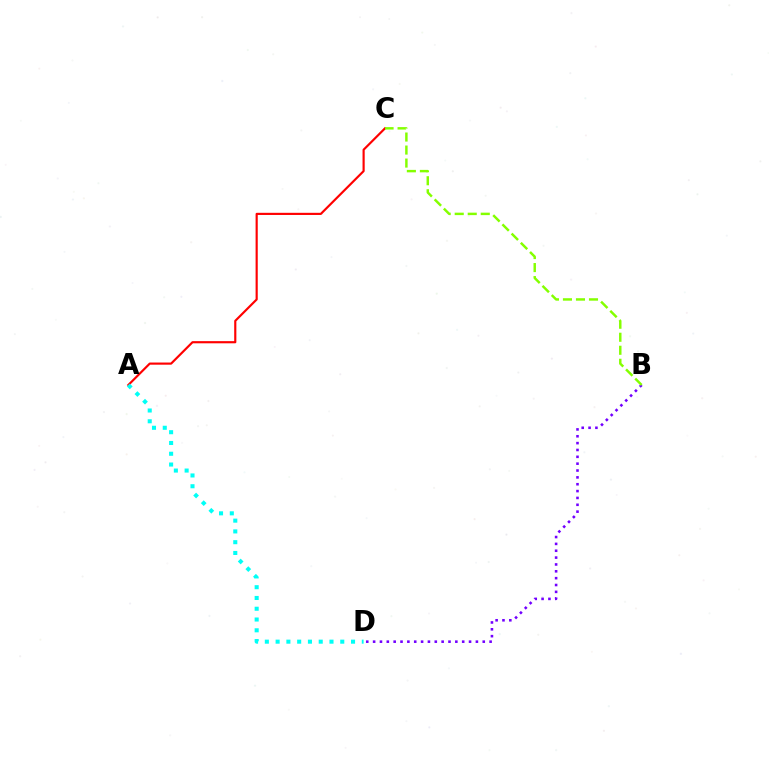{('B', 'D'): [{'color': '#7200ff', 'line_style': 'dotted', 'thickness': 1.86}], ('A', 'C'): [{'color': '#ff0000', 'line_style': 'solid', 'thickness': 1.56}], ('A', 'D'): [{'color': '#00fff6', 'line_style': 'dotted', 'thickness': 2.93}], ('B', 'C'): [{'color': '#84ff00', 'line_style': 'dashed', 'thickness': 1.77}]}